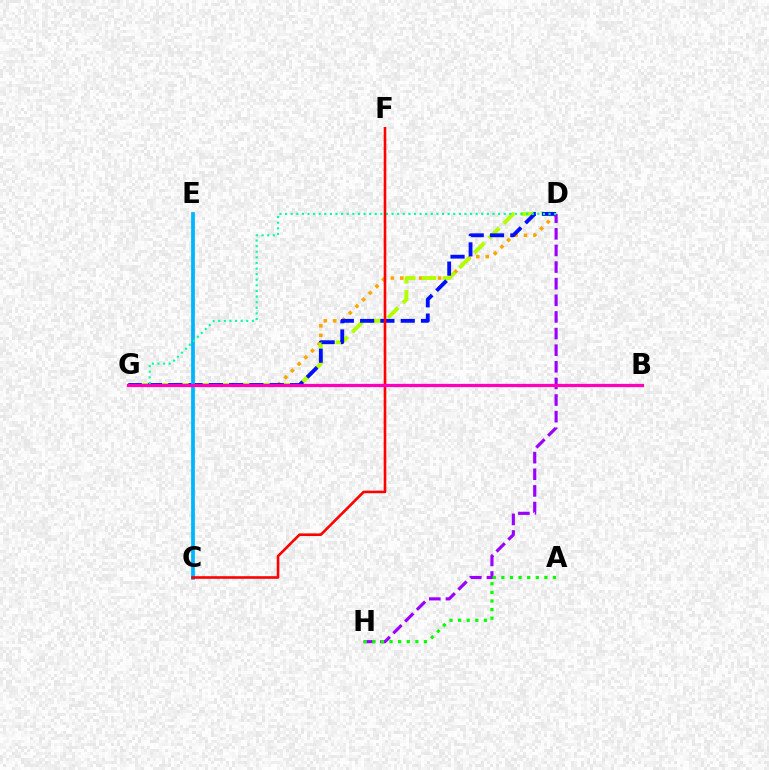{('D', 'G'): [{'color': '#ffa500', 'line_style': 'dotted', 'thickness': 2.56}, {'color': '#b3ff00', 'line_style': 'dashed', 'thickness': 2.84}, {'color': '#0010ff', 'line_style': 'dashed', 'thickness': 2.76}, {'color': '#00ff9d', 'line_style': 'dotted', 'thickness': 1.52}], ('C', 'E'): [{'color': '#00b5ff', 'line_style': 'solid', 'thickness': 2.69}], ('D', 'H'): [{'color': '#9b00ff', 'line_style': 'dashed', 'thickness': 2.26}], ('A', 'H'): [{'color': '#08ff00', 'line_style': 'dotted', 'thickness': 2.34}], ('C', 'F'): [{'color': '#ff0000', 'line_style': 'solid', 'thickness': 1.87}], ('B', 'G'): [{'color': '#ff00bd', 'line_style': 'solid', 'thickness': 2.33}]}